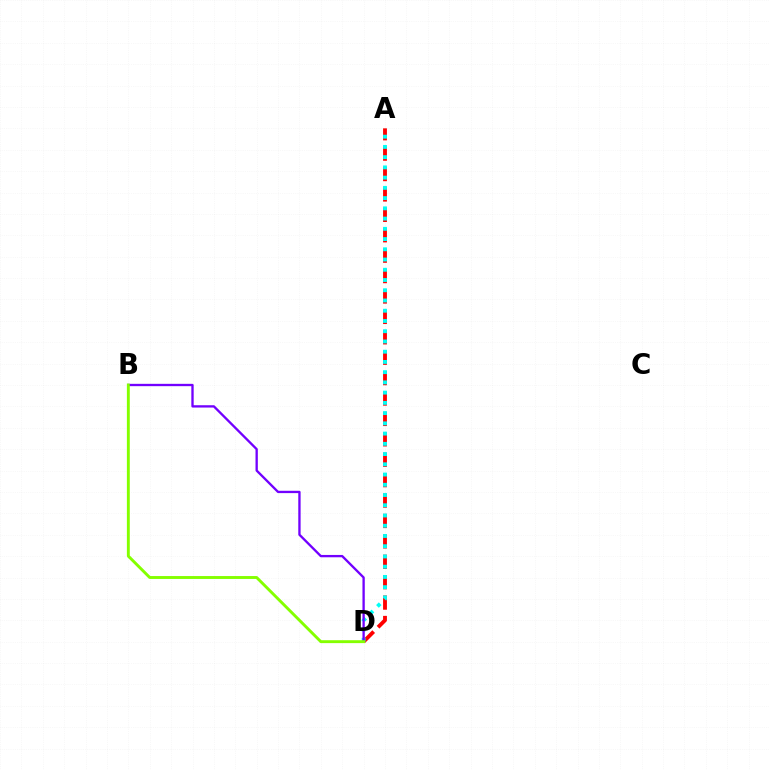{('A', 'D'): [{'color': '#ff0000', 'line_style': 'dashed', 'thickness': 2.77}, {'color': '#00fff6', 'line_style': 'dotted', 'thickness': 2.78}], ('B', 'D'): [{'color': '#7200ff', 'line_style': 'solid', 'thickness': 1.68}, {'color': '#84ff00', 'line_style': 'solid', 'thickness': 2.09}]}